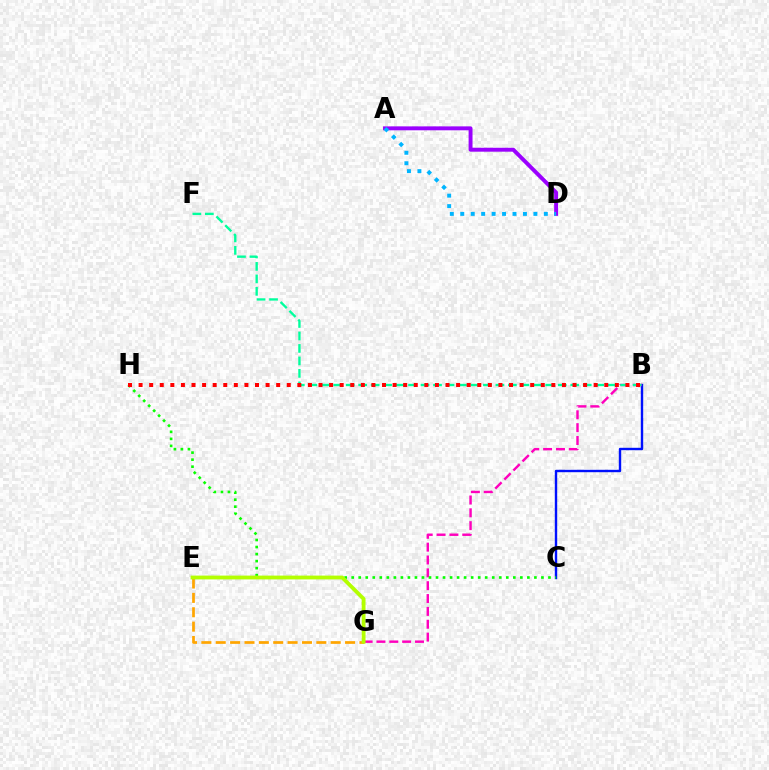{('A', 'D'): [{'color': '#9b00ff', 'line_style': 'solid', 'thickness': 2.82}, {'color': '#00b5ff', 'line_style': 'dotted', 'thickness': 2.84}], ('B', 'C'): [{'color': '#0010ff', 'line_style': 'solid', 'thickness': 1.73}], ('B', 'G'): [{'color': '#ff00bd', 'line_style': 'dashed', 'thickness': 1.75}], ('C', 'H'): [{'color': '#08ff00', 'line_style': 'dotted', 'thickness': 1.91}], ('E', 'G'): [{'color': '#ffa500', 'line_style': 'dashed', 'thickness': 1.95}, {'color': '#b3ff00', 'line_style': 'solid', 'thickness': 2.74}], ('B', 'F'): [{'color': '#00ff9d', 'line_style': 'dashed', 'thickness': 1.69}], ('B', 'H'): [{'color': '#ff0000', 'line_style': 'dotted', 'thickness': 2.88}]}